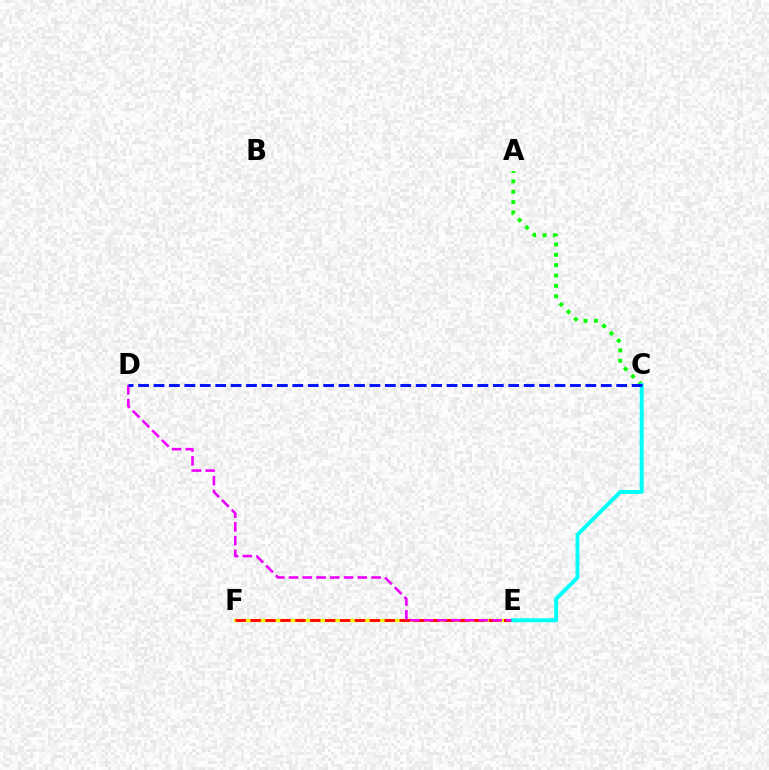{('E', 'F'): [{'color': '#fcf500', 'line_style': 'solid', 'thickness': 2.33}, {'color': '#ff0000', 'line_style': 'dashed', 'thickness': 2.03}], ('A', 'C'): [{'color': '#08ff00', 'line_style': 'dotted', 'thickness': 2.82}], ('D', 'E'): [{'color': '#ee00ff', 'line_style': 'dashed', 'thickness': 1.87}], ('C', 'E'): [{'color': '#00fff6', 'line_style': 'solid', 'thickness': 2.82}], ('C', 'D'): [{'color': '#0010ff', 'line_style': 'dashed', 'thickness': 2.1}]}